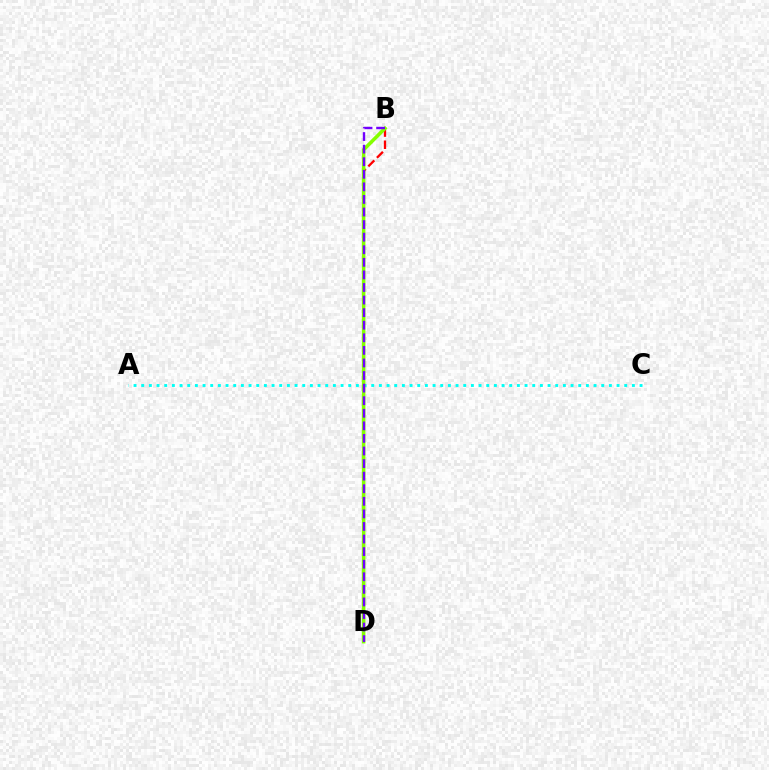{('B', 'D'): [{'color': '#ff0000', 'line_style': 'dashed', 'thickness': 1.65}, {'color': '#84ff00', 'line_style': 'solid', 'thickness': 2.57}, {'color': '#7200ff', 'line_style': 'dashed', 'thickness': 1.71}], ('A', 'C'): [{'color': '#00fff6', 'line_style': 'dotted', 'thickness': 2.08}]}